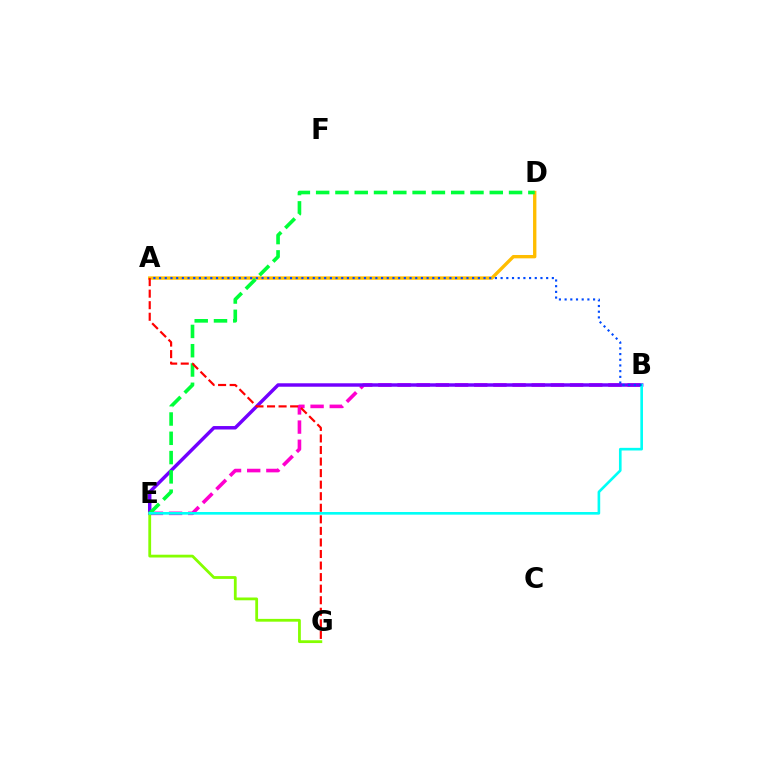{('B', 'E'): [{'color': '#ff00cf', 'line_style': 'dashed', 'thickness': 2.6}, {'color': '#7200ff', 'line_style': 'solid', 'thickness': 2.48}, {'color': '#00fff6', 'line_style': 'solid', 'thickness': 1.9}], ('A', 'D'): [{'color': '#ffbd00', 'line_style': 'solid', 'thickness': 2.41}], ('E', 'G'): [{'color': '#84ff00', 'line_style': 'solid', 'thickness': 2.01}], ('D', 'E'): [{'color': '#00ff39', 'line_style': 'dashed', 'thickness': 2.62}], ('A', 'B'): [{'color': '#004bff', 'line_style': 'dotted', 'thickness': 1.55}], ('A', 'G'): [{'color': '#ff0000', 'line_style': 'dashed', 'thickness': 1.57}]}